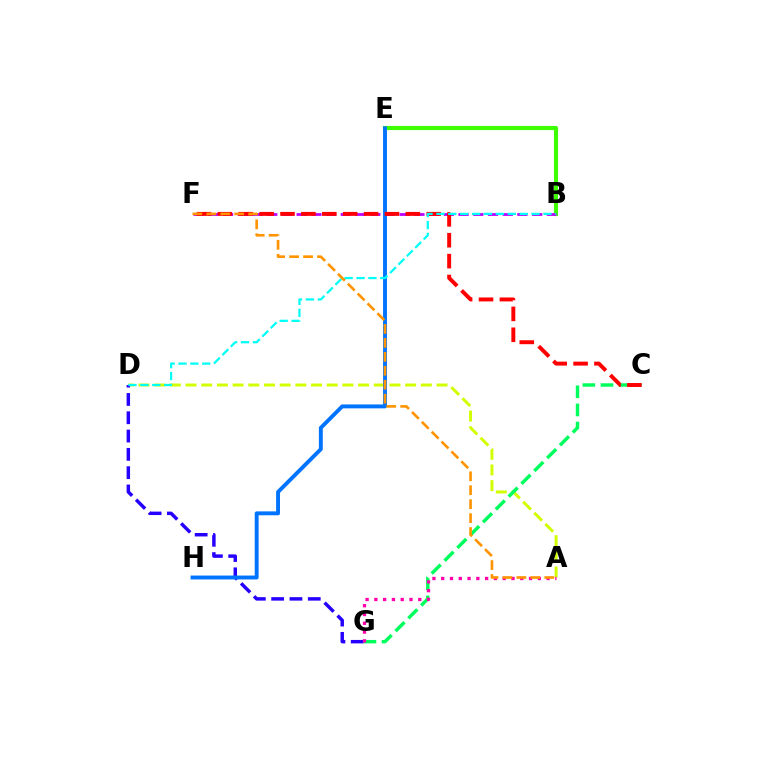{('A', 'D'): [{'color': '#d1ff00', 'line_style': 'dashed', 'thickness': 2.13}], ('B', 'E'): [{'color': '#3dff00', 'line_style': 'solid', 'thickness': 2.97}], ('C', 'G'): [{'color': '#00ff5c', 'line_style': 'dashed', 'thickness': 2.46}], ('D', 'G'): [{'color': '#2500ff', 'line_style': 'dashed', 'thickness': 2.49}], ('B', 'F'): [{'color': '#b900ff', 'line_style': 'dashed', 'thickness': 2.0}], ('E', 'H'): [{'color': '#0074ff', 'line_style': 'solid', 'thickness': 2.81}], ('C', 'F'): [{'color': '#ff0000', 'line_style': 'dashed', 'thickness': 2.84}], ('A', 'G'): [{'color': '#ff00ac', 'line_style': 'dotted', 'thickness': 2.39}], ('B', 'D'): [{'color': '#00fff6', 'line_style': 'dashed', 'thickness': 1.62}], ('A', 'F'): [{'color': '#ff9400', 'line_style': 'dashed', 'thickness': 1.9}]}